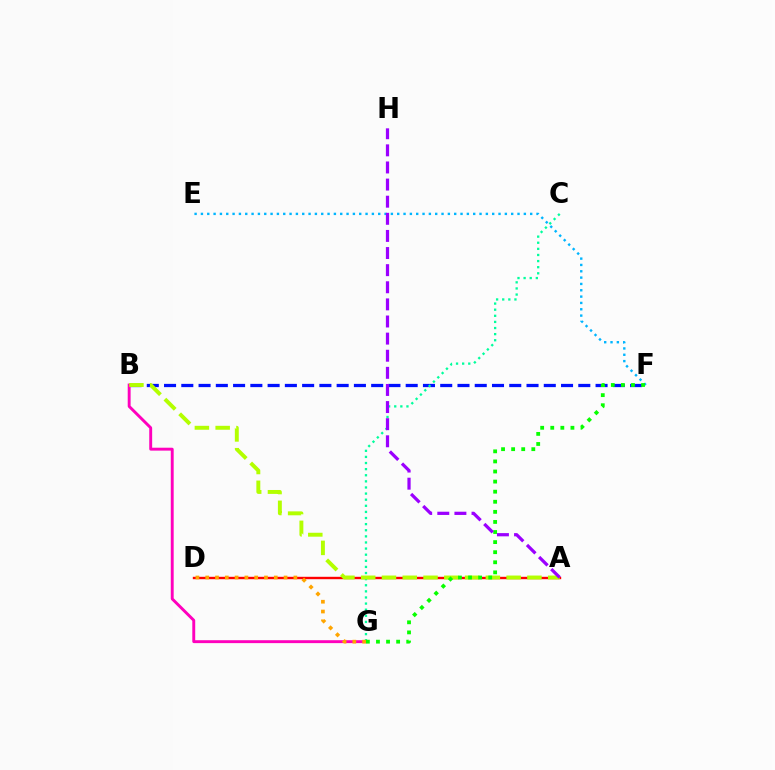{('E', 'F'): [{'color': '#00b5ff', 'line_style': 'dotted', 'thickness': 1.72}], ('B', 'F'): [{'color': '#0010ff', 'line_style': 'dashed', 'thickness': 2.34}], ('A', 'D'): [{'color': '#ff0000', 'line_style': 'solid', 'thickness': 1.72}], ('C', 'G'): [{'color': '#00ff9d', 'line_style': 'dotted', 'thickness': 1.66}], ('B', 'G'): [{'color': '#ff00bd', 'line_style': 'solid', 'thickness': 2.09}], ('A', 'B'): [{'color': '#b3ff00', 'line_style': 'dashed', 'thickness': 2.82}], ('D', 'G'): [{'color': '#ffa500', 'line_style': 'dotted', 'thickness': 2.66}], ('F', 'G'): [{'color': '#08ff00', 'line_style': 'dotted', 'thickness': 2.74}], ('A', 'H'): [{'color': '#9b00ff', 'line_style': 'dashed', 'thickness': 2.32}]}